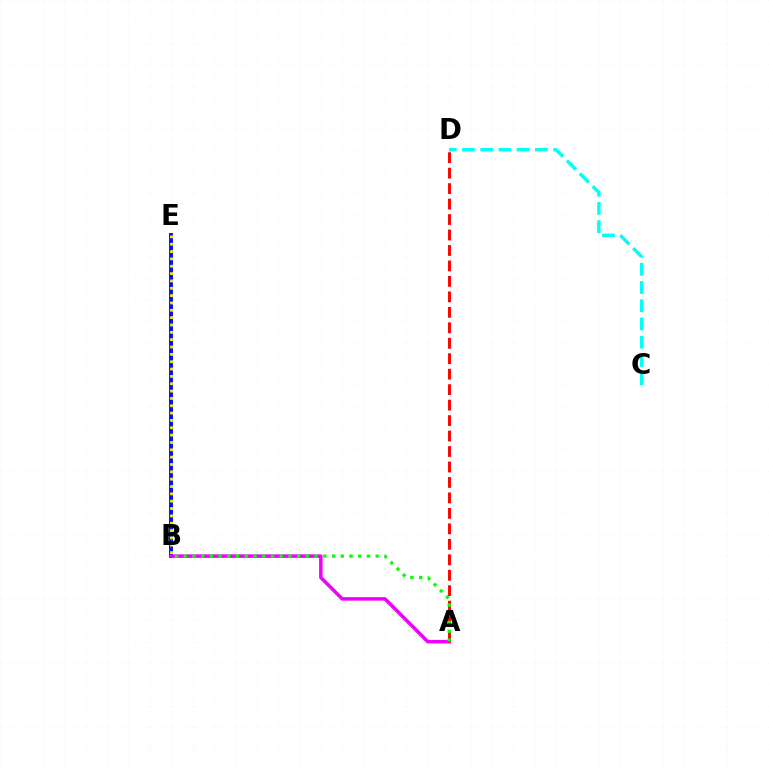{('B', 'E'): [{'color': '#0010ff', 'line_style': 'solid', 'thickness': 2.83}, {'color': '#fcf500', 'line_style': 'dotted', 'thickness': 1.99}], ('A', 'B'): [{'color': '#ee00ff', 'line_style': 'solid', 'thickness': 2.52}, {'color': '#08ff00', 'line_style': 'dotted', 'thickness': 2.37}], ('A', 'D'): [{'color': '#ff0000', 'line_style': 'dashed', 'thickness': 2.1}], ('C', 'D'): [{'color': '#00fff6', 'line_style': 'dashed', 'thickness': 2.48}]}